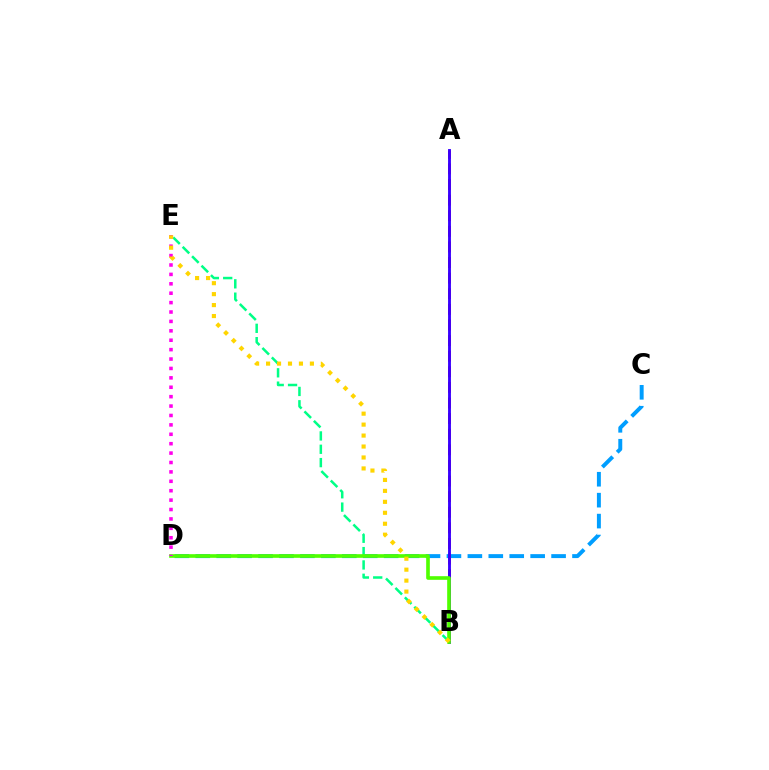{('C', 'D'): [{'color': '#009eff', 'line_style': 'dashed', 'thickness': 2.84}], ('A', 'B'): [{'color': '#ff0000', 'line_style': 'dashed', 'thickness': 2.12}, {'color': '#3700ff', 'line_style': 'solid', 'thickness': 2.06}], ('B', 'E'): [{'color': '#00ff86', 'line_style': 'dashed', 'thickness': 1.81}, {'color': '#ffd500', 'line_style': 'dotted', 'thickness': 2.98}], ('B', 'D'): [{'color': '#4fff00', 'line_style': 'solid', 'thickness': 2.62}], ('D', 'E'): [{'color': '#ff00ed', 'line_style': 'dotted', 'thickness': 2.56}]}